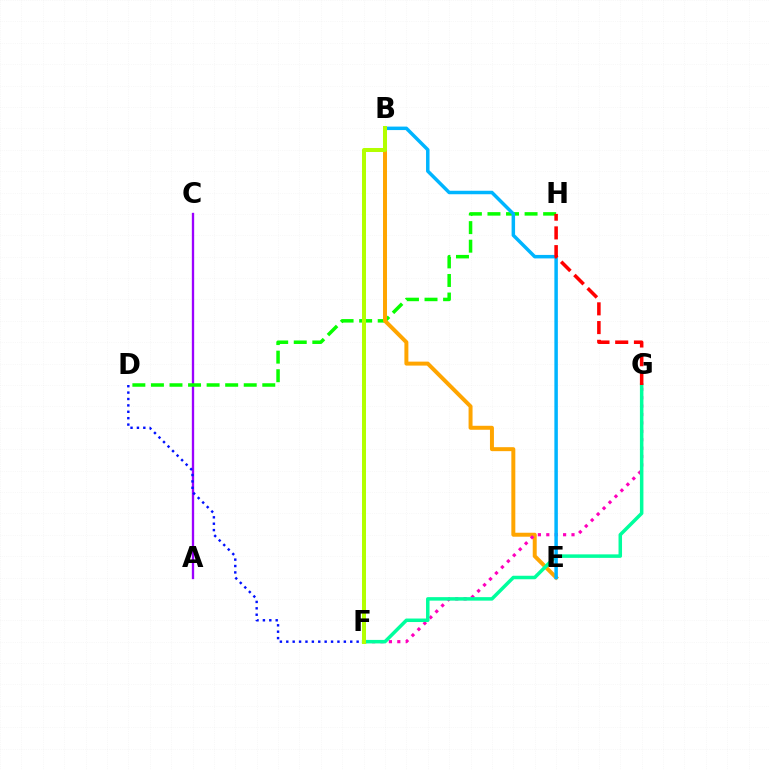{('A', 'C'): [{'color': '#9b00ff', 'line_style': 'solid', 'thickness': 1.68}], ('D', 'H'): [{'color': '#08ff00', 'line_style': 'dashed', 'thickness': 2.52}], ('B', 'E'): [{'color': '#ffa500', 'line_style': 'solid', 'thickness': 2.86}, {'color': '#00b5ff', 'line_style': 'solid', 'thickness': 2.51}], ('F', 'G'): [{'color': '#ff00bd', 'line_style': 'dotted', 'thickness': 2.28}, {'color': '#00ff9d', 'line_style': 'solid', 'thickness': 2.53}], ('G', 'H'): [{'color': '#ff0000', 'line_style': 'dashed', 'thickness': 2.54}], ('D', 'F'): [{'color': '#0010ff', 'line_style': 'dotted', 'thickness': 1.74}], ('B', 'F'): [{'color': '#b3ff00', 'line_style': 'solid', 'thickness': 2.88}]}